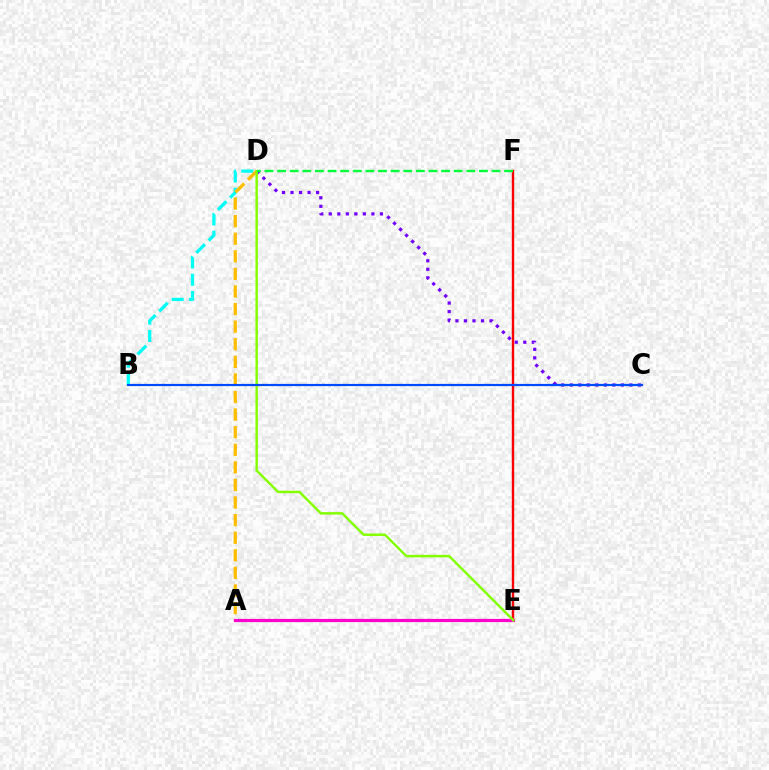{('B', 'D'): [{'color': '#00fff6', 'line_style': 'dashed', 'thickness': 2.35}], ('C', 'D'): [{'color': '#7200ff', 'line_style': 'dotted', 'thickness': 2.32}], ('A', 'D'): [{'color': '#ffbd00', 'line_style': 'dashed', 'thickness': 2.39}], ('E', 'F'): [{'color': '#ff0000', 'line_style': 'solid', 'thickness': 1.74}], ('A', 'E'): [{'color': '#ff00cf', 'line_style': 'solid', 'thickness': 2.31}], ('D', 'E'): [{'color': '#84ff00', 'line_style': 'solid', 'thickness': 1.77}], ('B', 'C'): [{'color': '#004bff', 'line_style': 'solid', 'thickness': 1.59}], ('D', 'F'): [{'color': '#00ff39', 'line_style': 'dashed', 'thickness': 1.71}]}